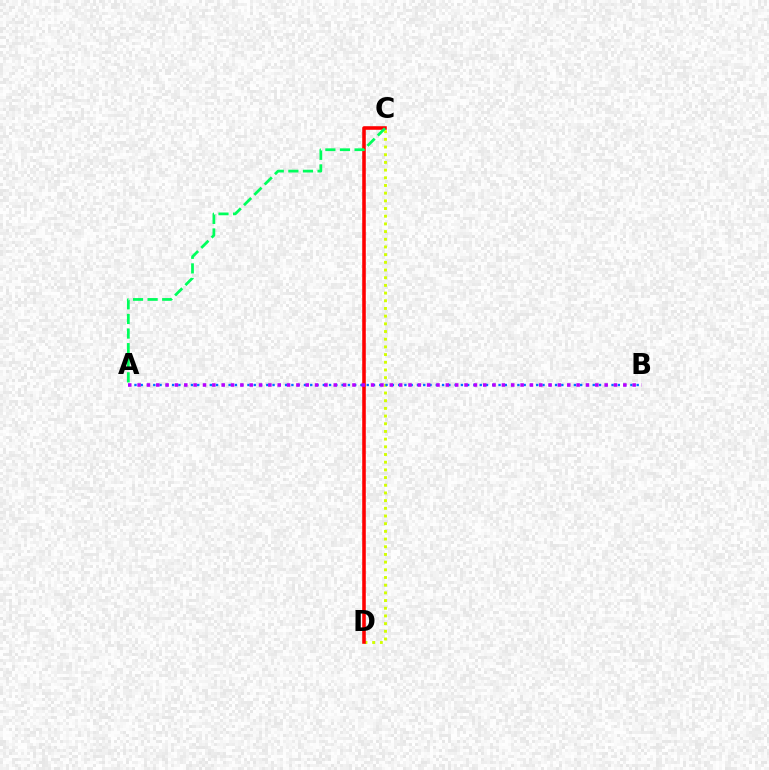{('C', 'D'): [{'color': '#d1ff00', 'line_style': 'dotted', 'thickness': 2.09}, {'color': '#ff0000', 'line_style': 'solid', 'thickness': 2.57}], ('A', 'B'): [{'color': '#0074ff', 'line_style': 'dotted', 'thickness': 1.71}, {'color': '#b900ff', 'line_style': 'dotted', 'thickness': 2.54}], ('A', 'C'): [{'color': '#00ff5c', 'line_style': 'dashed', 'thickness': 1.98}]}